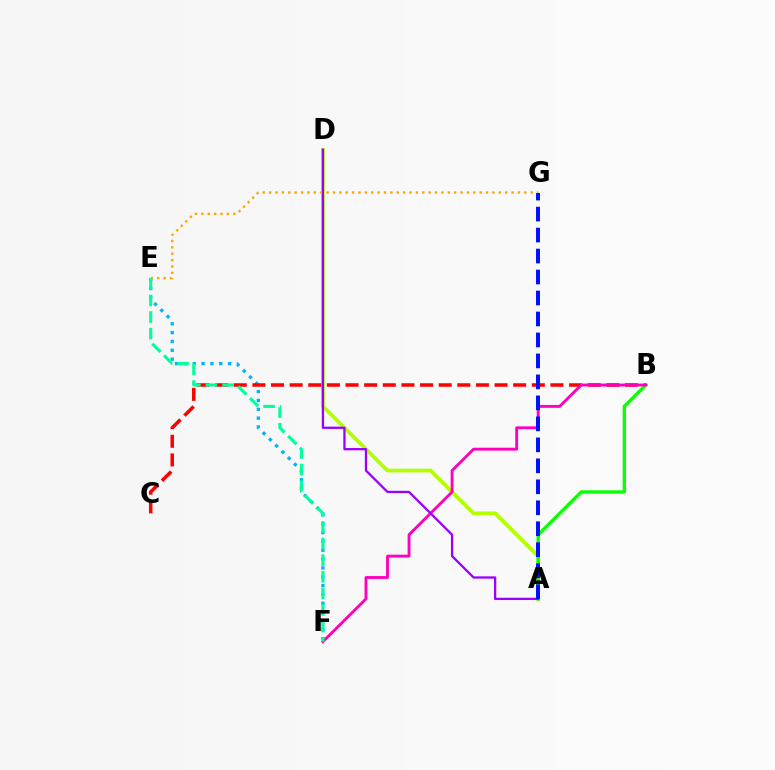{('E', 'F'): [{'color': '#00b5ff', 'line_style': 'dotted', 'thickness': 2.4}, {'color': '#00ff9d', 'line_style': 'dashed', 'thickness': 2.25}], ('E', 'G'): [{'color': '#ffa500', 'line_style': 'dotted', 'thickness': 1.73}], ('A', 'D'): [{'color': '#b3ff00', 'line_style': 'solid', 'thickness': 2.7}, {'color': '#9b00ff', 'line_style': 'solid', 'thickness': 1.65}], ('B', 'C'): [{'color': '#ff0000', 'line_style': 'dashed', 'thickness': 2.53}], ('A', 'B'): [{'color': '#08ff00', 'line_style': 'solid', 'thickness': 2.36}], ('B', 'F'): [{'color': '#ff00bd', 'line_style': 'solid', 'thickness': 2.07}], ('A', 'G'): [{'color': '#0010ff', 'line_style': 'dashed', 'thickness': 2.85}]}